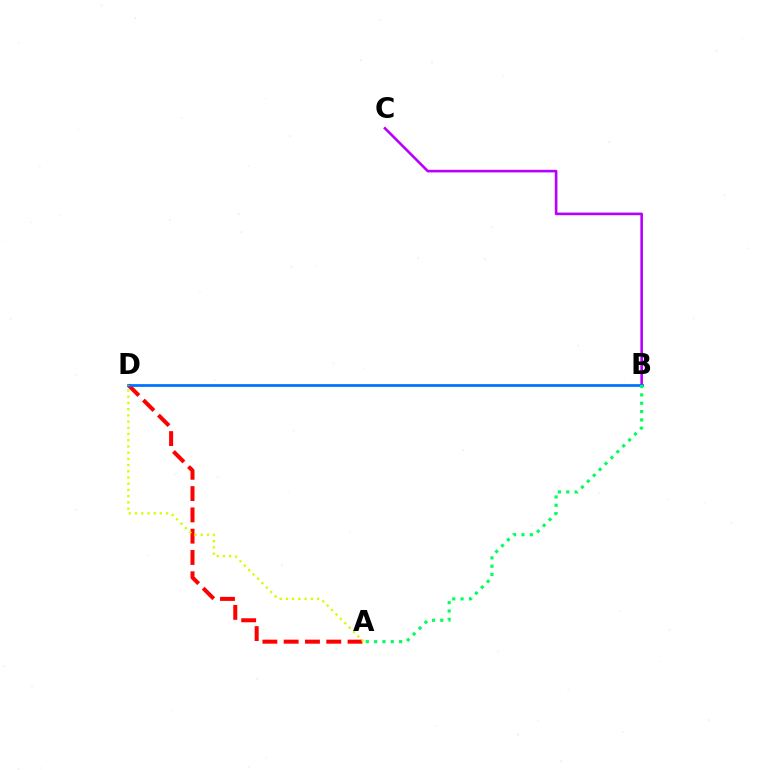{('A', 'D'): [{'color': '#ff0000', 'line_style': 'dashed', 'thickness': 2.89}, {'color': '#d1ff00', 'line_style': 'dotted', 'thickness': 1.69}], ('B', 'C'): [{'color': '#b900ff', 'line_style': 'solid', 'thickness': 1.89}], ('B', 'D'): [{'color': '#0074ff', 'line_style': 'solid', 'thickness': 1.99}], ('A', 'B'): [{'color': '#00ff5c', 'line_style': 'dotted', 'thickness': 2.26}]}